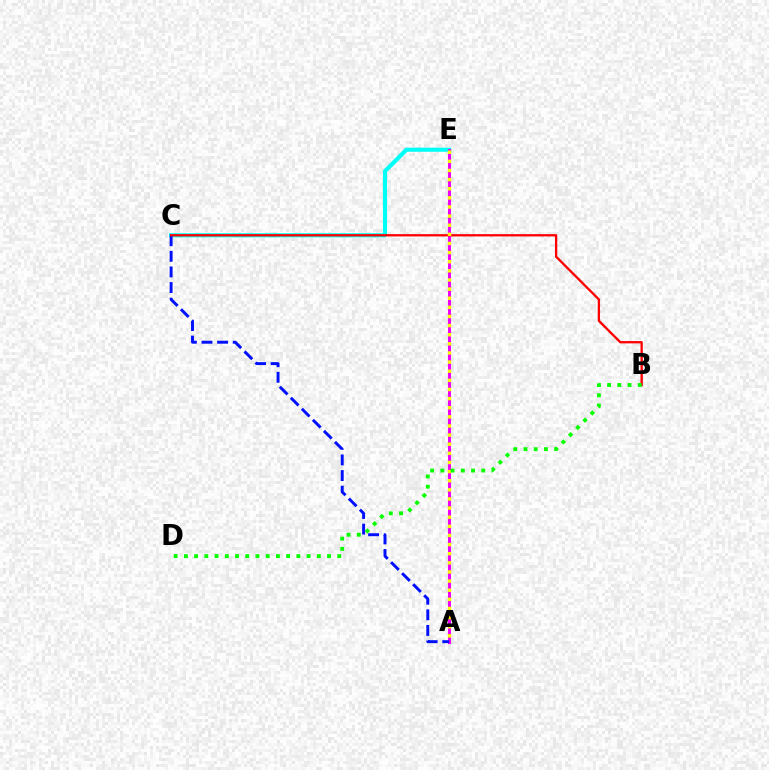{('C', 'E'): [{'color': '#00fff6', 'line_style': 'solid', 'thickness': 2.98}], ('A', 'E'): [{'color': '#ee00ff', 'line_style': 'solid', 'thickness': 2.19}, {'color': '#fcf500', 'line_style': 'dotted', 'thickness': 2.48}], ('A', 'C'): [{'color': '#0010ff', 'line_style': 'dashed', 'thickness': 2.12}], ('B', 'C'): [{'color': '#ff0000', 'line_style': 'solid', 'thickness': 1.66}], ('B', 'D'): [{'color': '#08ff00', 'line_style': 'dotted', 'thickness': 2.78}]}